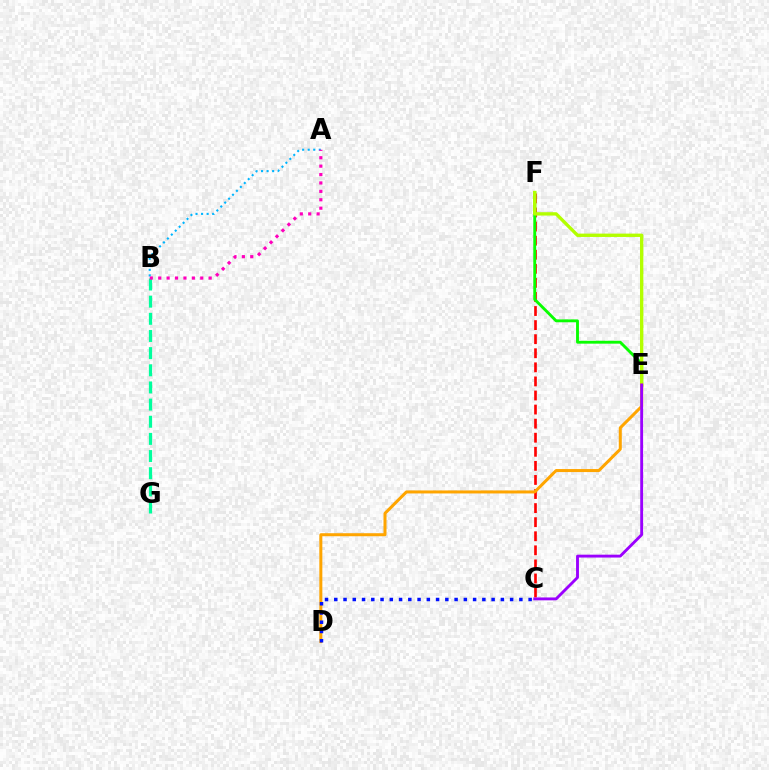{('C', 'F'): [{'color': '#ff0000', 'line_style': 'dashed', 'thickness': 1.91}], ('B', 'G'): [{'color': '#00ff9d', 'line_style': 'dashed', 'thickness': 2.33}], ('E', 'F'): [{'color': '#08ff00', 'line_style': 'solid', 'thickness': 2.07}, {'color': '#b3ff00', 'line_style': 'solid', 'thickness': 2.41}], ('D', 'E'): [{'color': '#ffa500', 'line_style': 'solid', 'thickness': 2.17}], ('A', 'B'): [{'color': '#00b5ff', 'line_style': 'dotted', 'thickness': 1.51}, {'color': '#ff00bd', 'line_style': 'dotted', 'thickness': 2.28}], ('C', 'E'): [{'color': '#9b00ff', 'line_style': 'solid', 'thickness': 2.07}], ('C', 'D'): [{'color': '#0010ff', 'line_style': 'dotted', 'thickness': 2.51}]}